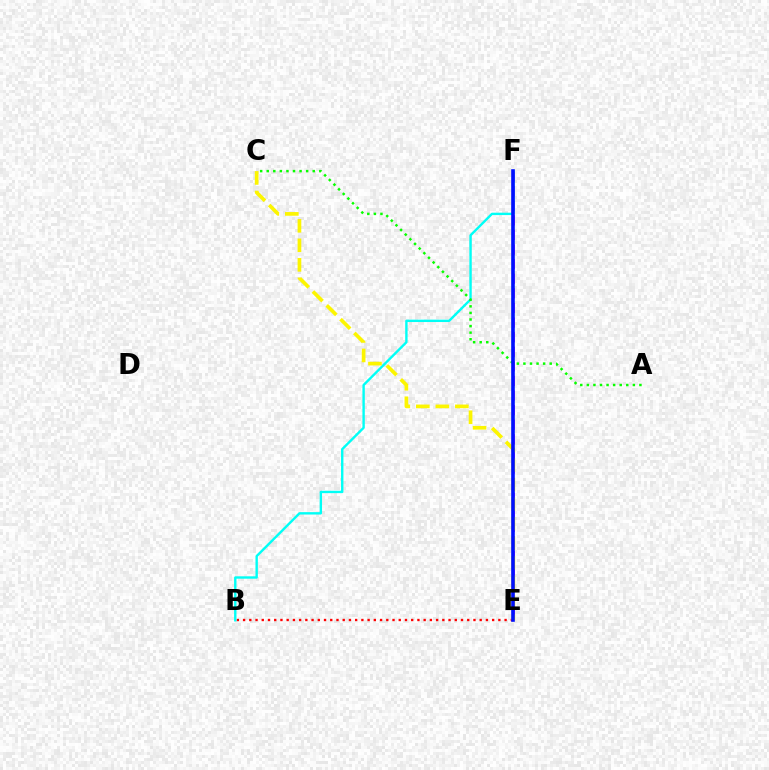{('B', 'E'): [{'color': '#ff0000', 'line_style': 'dotted', 'thickness': 1.69}], ('E', 'F'): [{'color': '#ee00ff', 'line_style': 'dashed', 'thickness': 1.98}, {'color': '#0010ff', 'line_style': 'solid', 'thickness': 2.6}], ('B', 'F'): [{'color': '#00fff6', 'line_style': 'solid', 'thickness': 1.72}], ('A', 'C'): [{'color': '#08ff00', 'line_style': 'dotted', 'thickness': 1.79}], ('C', 'E'): [{'color': '#fcf500', 'line_style': 'dashed', 'thickness': 2.65}]}